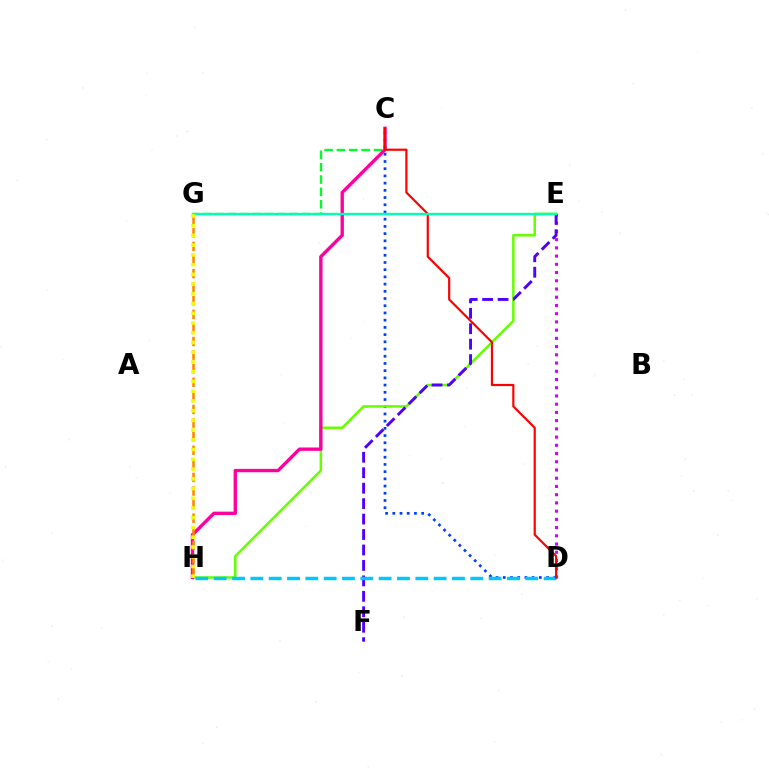{('C', 'D'): [{'color': '#003fff', 'line_style': 'dotted', 'thickness': 1.96}, {'color': '#ff0000', 'line_style': 'solid', 'thickness': 1.57}], ('E', 'H'): [{'color': '#66ff00', 'line_style': 'solid', 'thickness': 1.81}], ('D', 'E'): [{'color': '#d600ff', 'line_style': 'dotted', 'thickness': 2.24}], ('E', 'F'): [{'color': '#4f00ff', 'line_style': 'dashed', 'thickness': 2.1}], ('D', 'H'): [{'color': '#00c7ff', 'line_style': 'dashed', 'thickness': 2.49}], ('C', 'G'): [{'color': '#00ff27', 'line_style': 'dashed', 'thickness': 1.68}], ('C', 'H'): [{'color': '#ff00a0', 'line_style': 'solid', 'thickness': 2.42}], ('G', 'H'): [{'color': '#ff8800', 'line_style': 'dashed', 'thickness': 1.85}, {'color': '#eeff00', 'line_style': 'dotted', 'thickness': 2.65}], ('E', 'G'): [{'color': '#00ffaf', 'line_style': 'solid', 'thickness': 1.69}]}